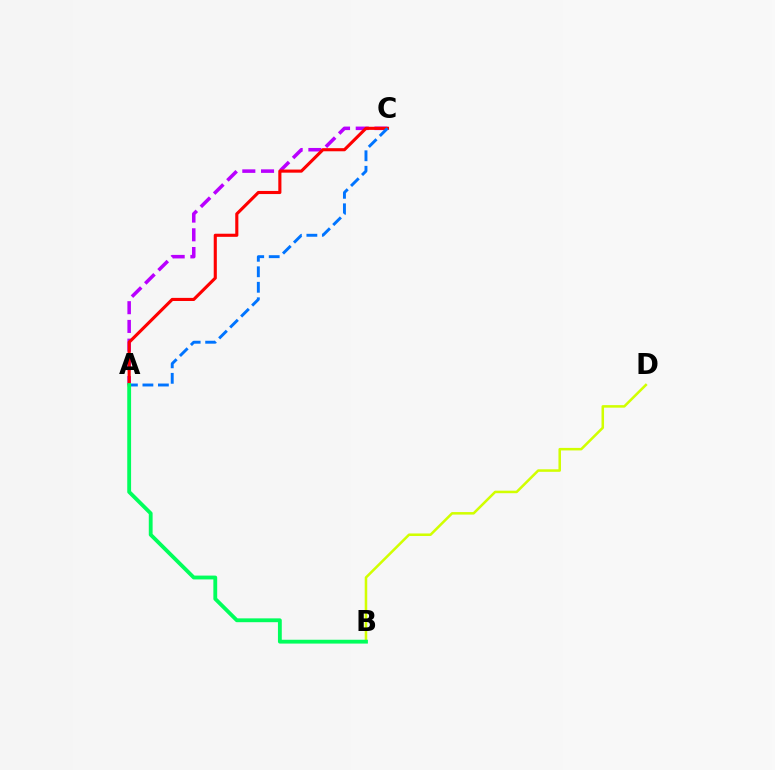{('A', 'C'): [{'color': '#b900ff', 'line_style': 'dashed', 'thickness': 2.54}, {'color': '#ff0000', 'line_style': 'solid', 'thickness': 2.24}, {'color': '#0074ff', 'line_style': 'dashed', 'thickness': 2.1}], ('B', 'D'): [{'color': '#d1ff00', 'line_style': 'solid', 'thickness': 1.82}], ('A', 'B'): [{'color': '#00ff5c', 'line_style': 'solid', 'thickness': 2.76}]}